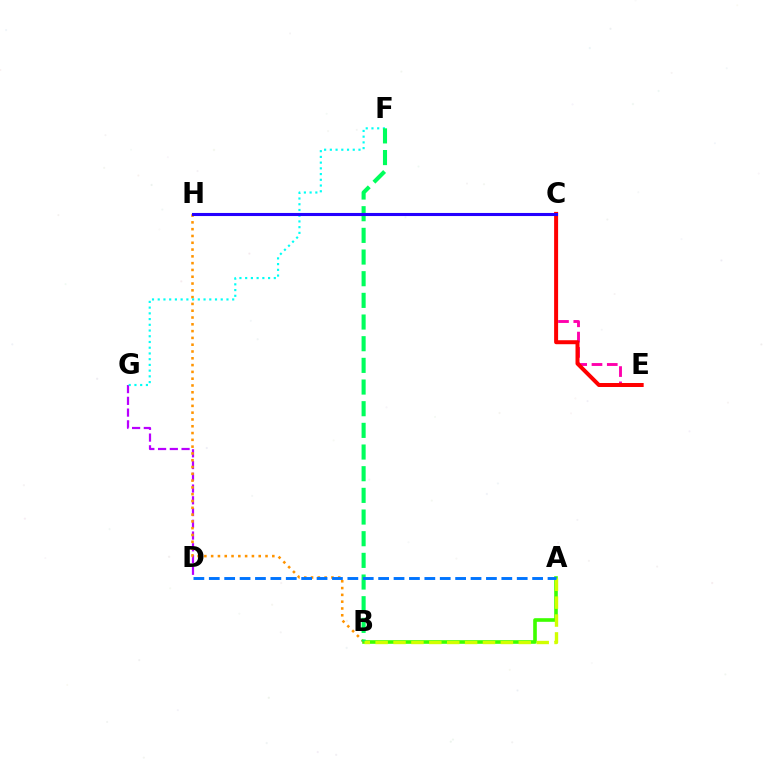{('A', 'B'): [{'color': '#3dff00', 'line_style': 'solid', 'thickness': 2.61}, {'color': '#d1ff00', 'line_style': 'dashed', 'thickness': 2.43}], ('C', 'E'): [{'color': '#ff00ac', 'line_style': 'dashed', 'thickness': 2.08}, {'color': '#ff0000', 'line_style': 'solid', 'thickness': 2.87}], ('D', 'G'): [{'color': '#b900ff', 'line_style': 'dashed', 'thickness': 1.6}], ('B', 'H'): [{'color': '#ff9400', 'line_style': 'dotted', 'thickness': 1.85}], ('F', 'G'): [{'color': '#00fff6', 'line_style': 'dotted', 'thickness': 1.56}], ('B', 'F'): [{'color': '#00ff5c', 'line_style': 'dashed', 'thickness': 2.94}], ('C', 'H'): [{'color': '#2500ff', 'line_style': 'solid', 'thickness': 2.22}], ('A', 'D'): [{'color': '#0074ff', 'line_style': 'dashed', 'thickness': 2.09}]}